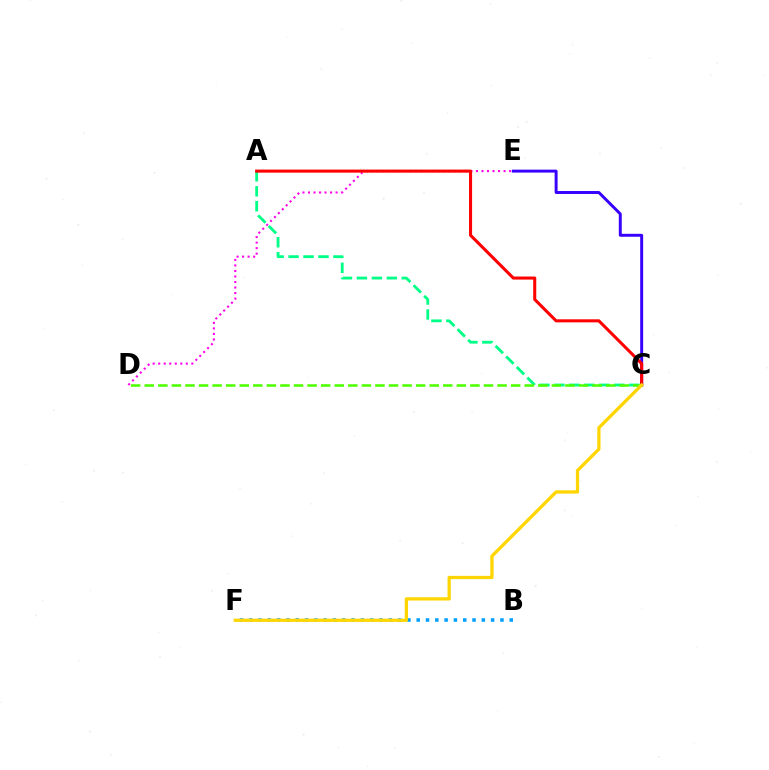{('D', 'E'): [{'color': '#ff00ed', 'line_style': 'dotted', 'thickness': 1.5}], ('B', 'F'): [{'color': '#009eff', 'line_style': 'dotted', 'thickness': 2.53}], ('A', 'C'): [{'color': '#00ff86', 'line_style': 'dashed', 'thickness': 2.03}, {'color': '#ff0000', 'line_style': 'solid', 'thickness': 2.21}], ('C', 'E'): [{'color': '#3700ff', 'line_style': 'solid', 'thickness': 2.12}], ('C', 'D'): [{'color': '#4fff00', 'line_style': 'dashed', 'thickness': 1.84}], ('C', 'F'): [{'color': '#ffd500', 'line_style': 'solid', 'thickness': 2.35}]}